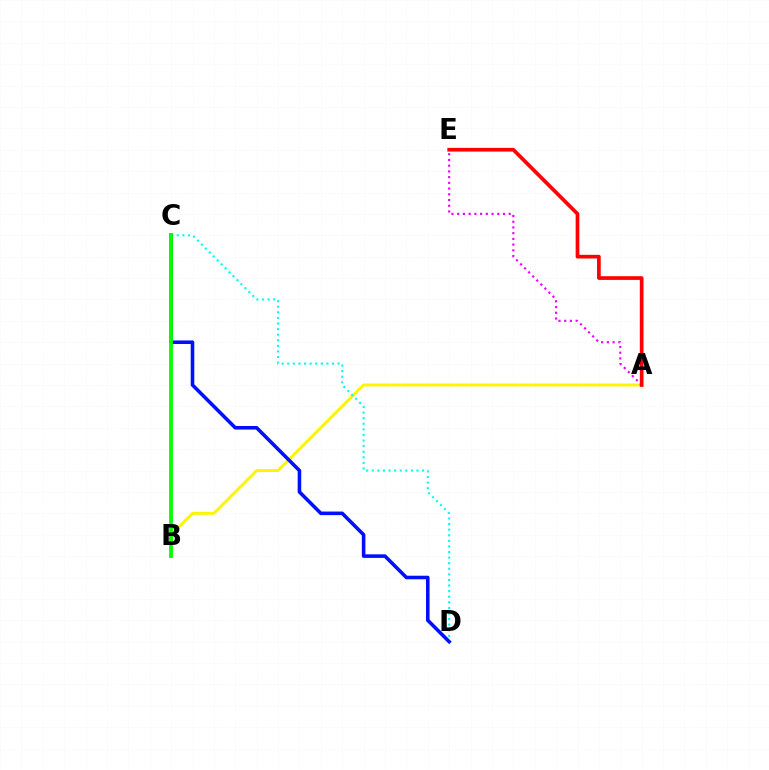{('A', 'B'): [{'color': '#fcf500', 'line_style': 'solid', 'thickness': 2.1}], ('A', 'E'): [{'color': '#ee00ff', 'line_style': 'dotted', 'thickness': 1.56}, {'color': '#ff0000', 'line_style': 'solid', 'thickness': 2.66}], ('C', 'D'): [{'color': '#00fff6', 'line_style': 'dotted', 'thickness': 1.52}, {'color': '#0010ff', 'line_style': 'solid', 'thickness': 2.57}], ('B', 'C'): [{'color': '#08ff00', 'line_style': 'solid', 'thickness': 2.72}]}